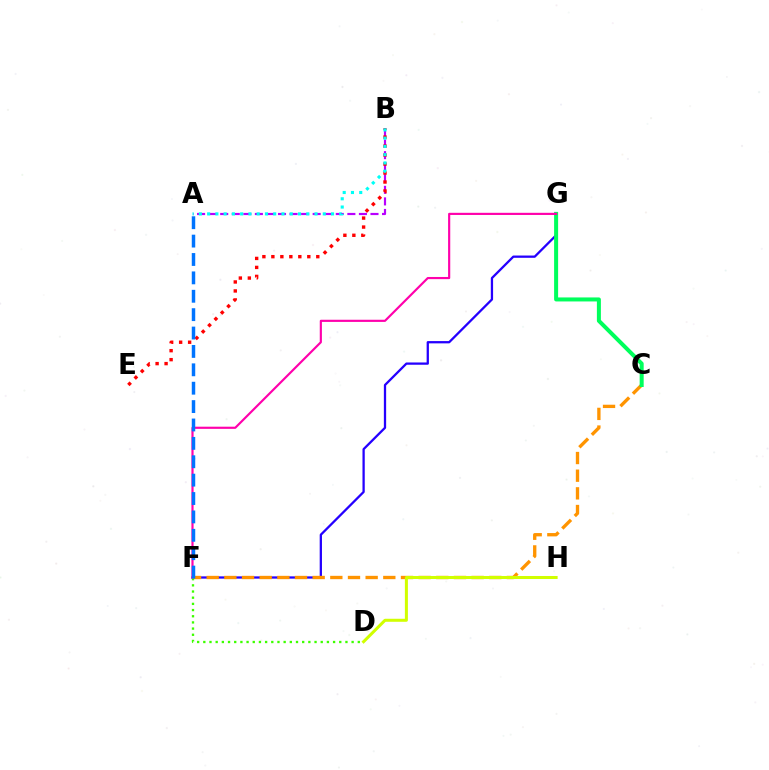{('F', 'G'): [{'color': '#2500ff', 'line_style': 'solid', 'thickness': 1.64}, {'color': '#ff00ac', 'line_style': 'solid', 'thickness': 1.56}], ('C', 'F'): [{'color': '#ff9400', 'line_style': 'dashed', 'thickness': 2.4}], ('C', 'G'): [{'color': '#00ff5c', 'line_style': 'solid', 'thickness': 2.89}], ('D', 'F'): [{'color': '#3dff00', 'line_style': 'dotted', 'thickness': 1.68}], ('A', 'B'): [{'color': '#b900ff', 'line_style': 'dashed', 'thickness': 1.57}, {'color': '#00fff6', 'line_style': 'dotted', 'thickness': 2.24}], ('B', 'E'): [{'color': '#ff0000', 'line_style': 'dotted', 'thickness': 2.44}], ('A', 'F'): [{'color': '#0074ff', 'line_style': 'dashed', 'thickness': 2.5}], ('D', 'H'): [{'color': '#d1ff00', 'line_style': 'solid', 'thickness': 2.18}]}